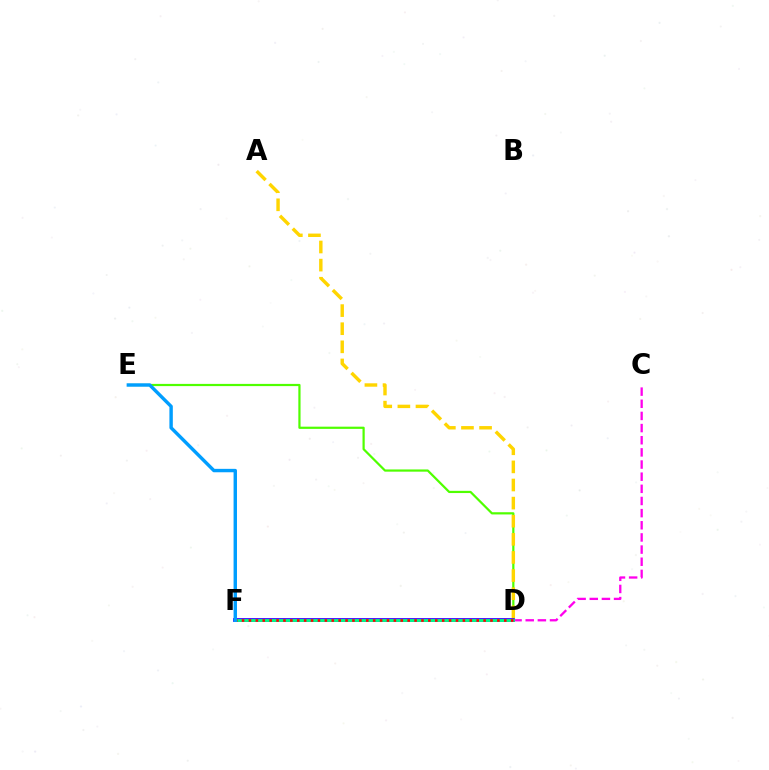{('D', 'E'): [{'color': '#4fff00', 'line_style': 'solid', 'thickness': 1.59}], ('C', 'D'): [{'color': '#ff00ed', 'line_style': 'dashed', 'thickness': 1.65}], ('D', 'F'): [{'color': '#3700ff', 'line_style': 'solid', 'thickness': 2.72}, {'color': '#00ff86', 'line_style': 'solid', 'thickness': 2.02}, {'color': '#ff0000', 'line_style': 'dotted', 'thickness': 1.88}], ('A', 'D'): [{'color': '#ffd500', 'line_style': 'dashed', 'thickness': 2.46}], ('E', 'F'): [{'color': '#009eff', 'line_style': 'solid', 'thickness': 2.46}]}